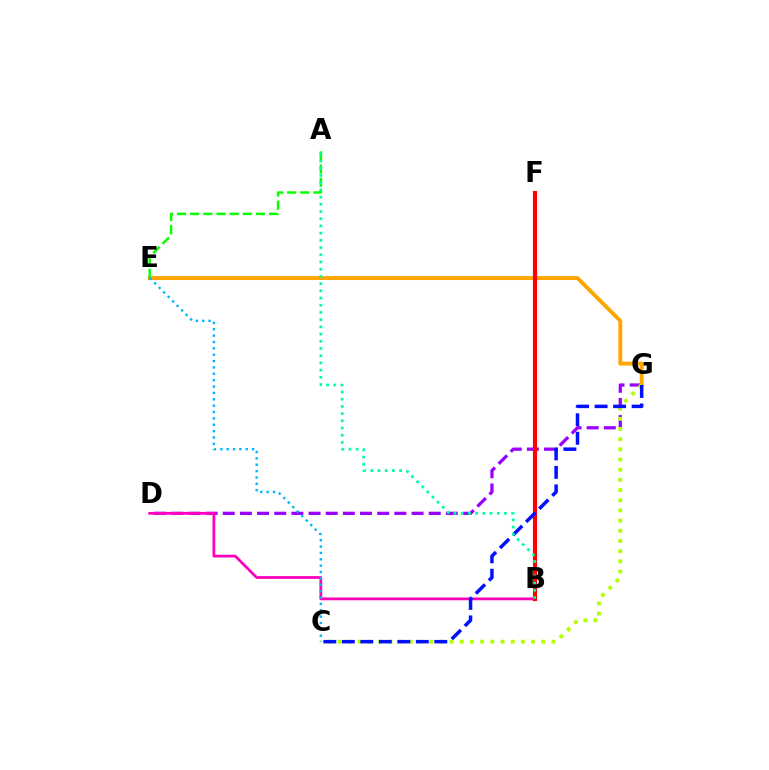{('D', 'G'): [{'color': '#9b00ff', 'line_style': 'dashed', 'thickness': 2.33}], ('E', 'G'): [{'color': '#ffa500', 'line_style': 'solid', 'thickness': 2.8}], ('A', 'E'): [{'color': '#08ff00', 'line_style': 'dashed', 'thickness': 1.79}], ('B', 'D'): [{'color': '#ff00bd', 'line_style': 'solid', 'thickness': 2.0}], ('C', 'E'): [{'color': '#00b5ff', 'line_style': 'dotted', 'thickness': 1.73}], ('B', 'F'): [{'color': '#ff0000', 'line_style': 'solid', 'thickness': 2.99}], ('C', 'G'): [{'color': '#b3ff00', 'line_style': 'dotted', 'thickness': 2.77}, {'color': '#0010ff', 'line_style': 'dashed', 'thickness': 2.51}], ('A', 'B'): [{'color': '#00ff9d', 'line_style': 'dotted', 'thickness': 1.96}]}